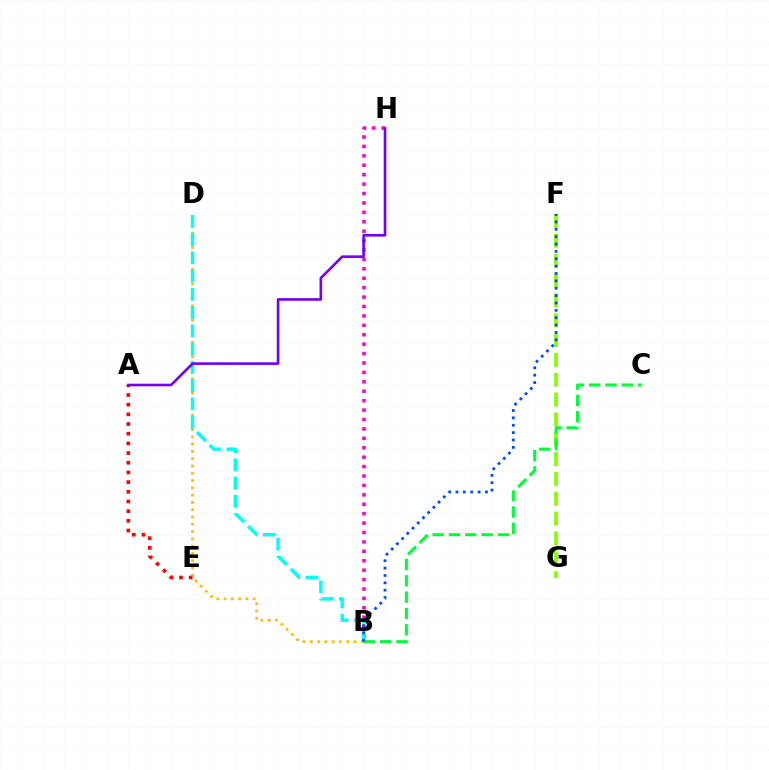{('B', 'H'): [{'color': '#ff00cf', 'line_style': 'dotted', 'thickness': 2.56}], ('B', 'D'): [{'color': '#ffbd00', 'line_style': 'dotted', 'thickness': 1.98}, {'color': '#00fff6', 'line_style': 'dashed', 'thickness': 2.48}], ('F', 'G'): [{'color': '#84ff00', 'line_style': 'dashed', 'thickness': 2.7}], ('B', 'C'): [{'color': '#00ff39', 'line_style': 'dashed', 'thickness': 2.22}], ('A', 'E'): [{'color': '#ff0000', 'line_style': 'dotted', 'thickness': 2.63}], ('B', 'F'): [{'color': '#004bff', 'line_style': 'dotted', 'thickness': 2.0}], ('A', 'H'): [{'color': '#7200ff', 'line_style': 'solid', 'thickness': 1.88}]}